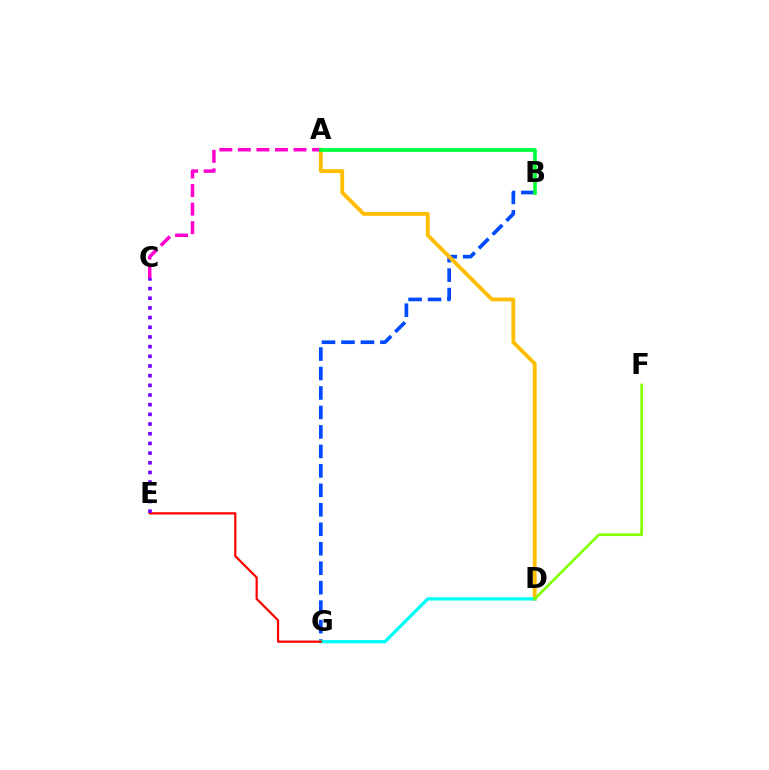{('B', 'G'): [{'color': '#004bff', 'line_style': 'dashed', 'thickness': 2.65}], ('A', 'D'): [{'color': '#ffbd00', 'line_style': 'solid', 'thickness': 2.76}], ('D', 'G'): [{'color': '#00fff6', 'line_style': 'solid', 'thickness': 2.36}], ('E', 'G'): [{'color': '#ff0000', 'line_style': 'solid', 'thickness': 1.6}], ('A', 'C'): [{'color': '#ff00cf', 'line_style': 'dashed', 'thickness': 2.52}], ('C', 'E'): [{'color': '#7200ff', 'line_style': 'dotted', 'thickness': 2.63}], ('D', 'F'): [{'color': '#84ff00', 'line_style': 'solid', 'thickness': 1.95}], ('A', 'B'): [{'color': '#00ff39', 'line_style': 'solid', 'thickness': 2.63}]}